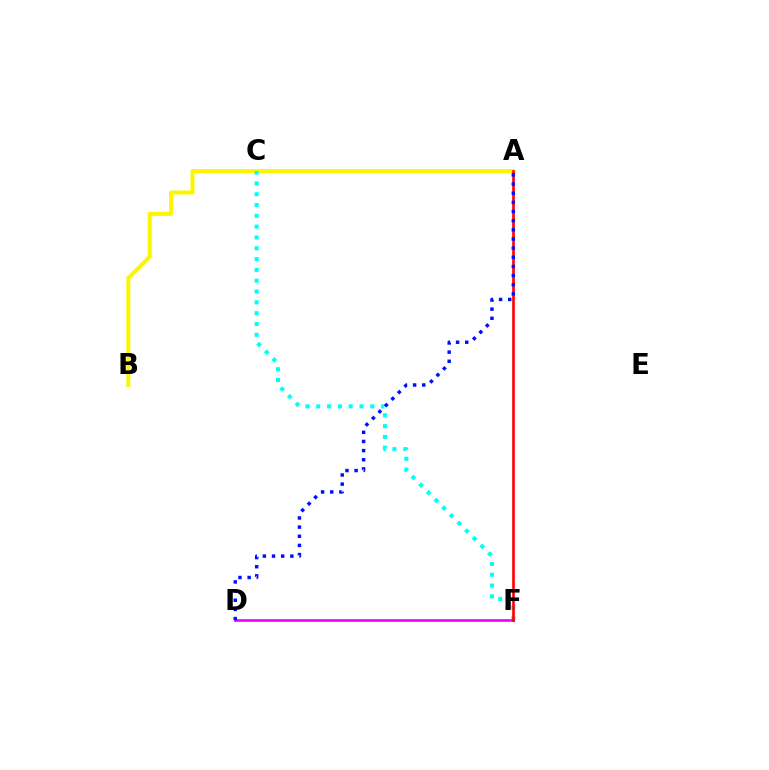{('A', 'C'): [{'color': '#08ff00', 'line_style': 'dashed', 'thickness': 1.62}], ('A', 'B'): [{'color': '#fcf500', 'line_style': 'solid', 'thickness': 2.87}], ('C', 'F'): [{'color': '#00fff6', 'line_style': 'dotted', 'thickness': 2.94}], ('D', 'F'): [{'color': '#ee00ff', 'line_style': 'solid', 'thickness': 1.89}], ('A', 'F'): [{'color': '#ff0000', 'line_style': 'solid', 'thickness': 1.9}], ('A', 'D'): [{'color': '#0010ff', 'line_style': 'dotted', 'thickness': 2.49}]}